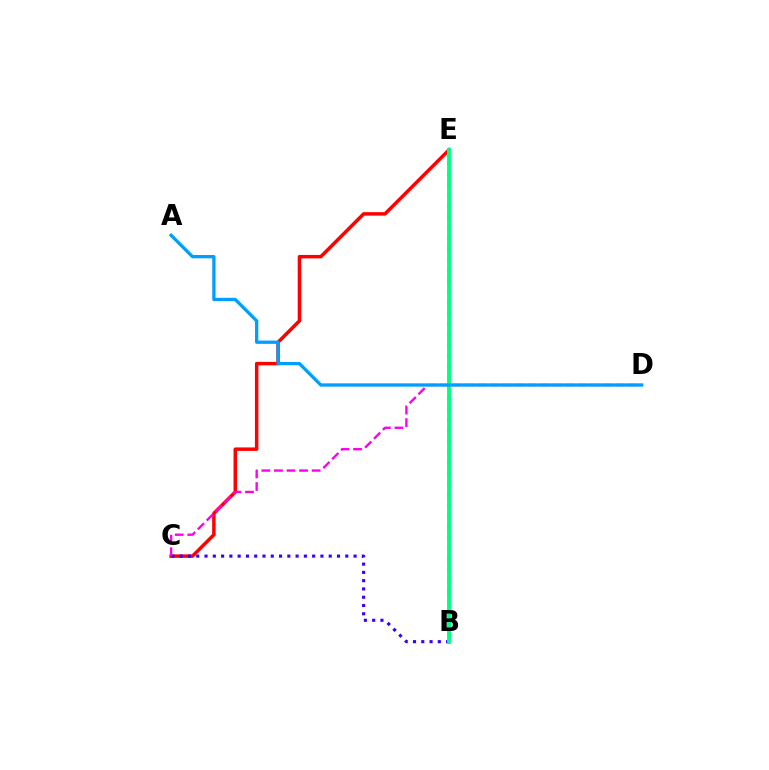{('C', 'E'): [{'color': '#ff0000', 'line_style': 'solid', 'thickness': 2.51}], ('B', 'C'): [{'color': '#3700ff', 'line_style': 'dotted', 'thickness': 2.25}], ('B', 'E'): [{'color': '#4fff00', 'line_style': 'dotted', 'thickness': 2.92}, {'color': '#ffd500', 'line_style': 'dotted', 'thickness': 1.73}, {'color': '#00ff86', 'line_style': 'solid', 'thickness': 2.76}], ('C', 'D'): [{'color': '#ff00ed', 'line_style': 'dashed', 'thickness': 1.71}], ('A', 'D'): [{'color': '#009eff', 'line_style': 'solid', 'thickness': 2.36}]}